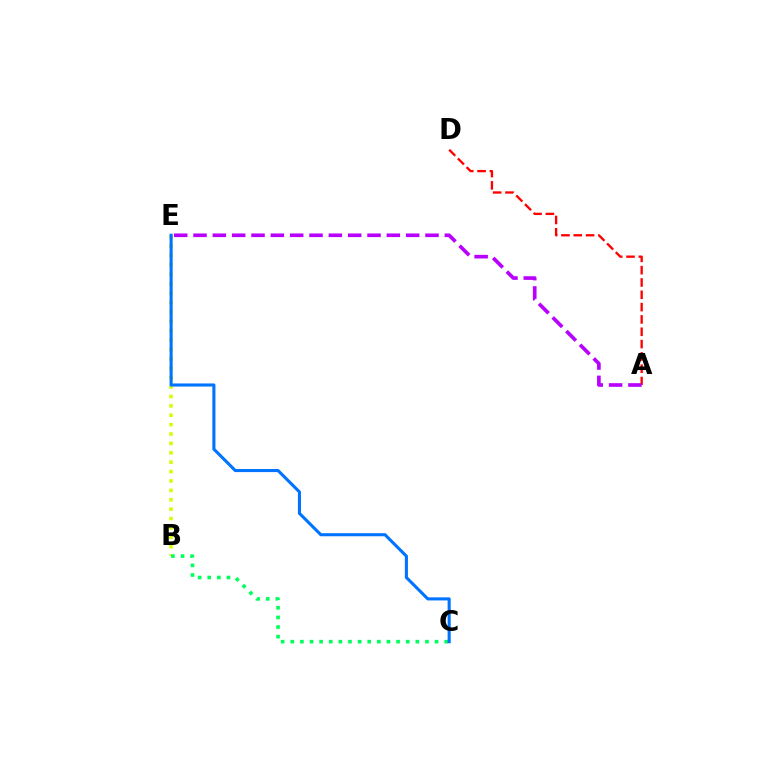{('B', 'E'): [{'color': '#d1ff00', 'line_style': 'dotted', 'thickness': 2.55}], ('B', 'C'): [{'color': '#00ff5c', 'line_style': 'dotted', 'thickness': 2.61}], ('A', 'D'): [{'color': '#ff0000', 'line_style': 'dashed', 'thickness': 1.67}], ('C', 'E'): [{'color': '#0074ff', 'line_style': 'solid', 'thickness': 2.22}], ('A', 'E'): [{'color': '#b900ff', 'line_style': 'dashed', 'thickness': 2.63}]}